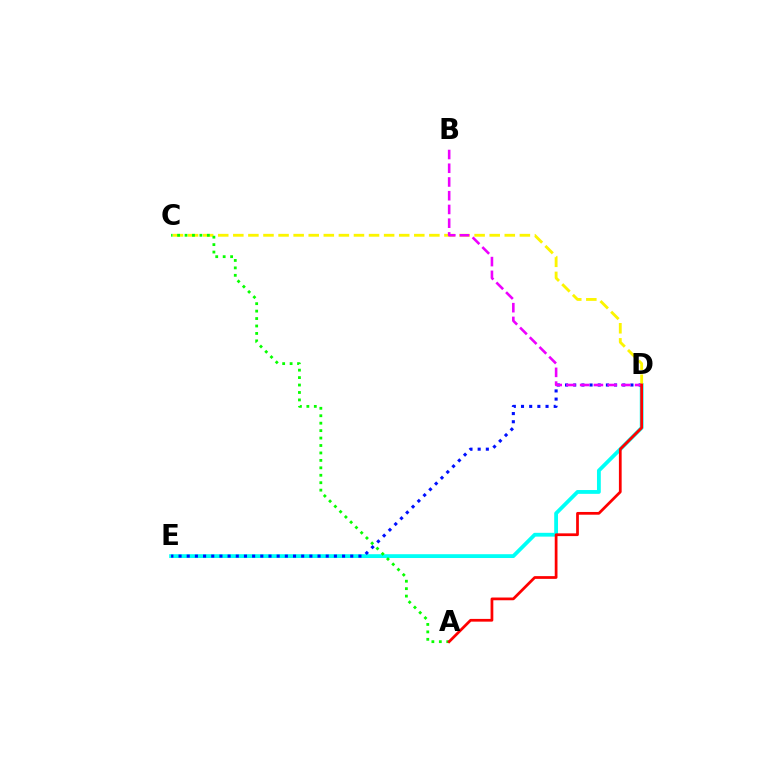{('D', 'E'): [{'color': '#00fff6', 'line_style': 'solid', 'thickness': 2.74}, {'color': '#0010ff', 'line_style': 'dotted', 'thickness': 2.22}], ('C', 'D'): [{'color': '#fcf500', 'line_style': 'dashed', 'thickness': 2.05}], ('A', 'C'): [{'color': '#08ff00', 'line_style': 'dotted', 'thickness': 2.02}], ('B', 'D'): [{'color': '#ee00ff', 'line_style': 'dashed', 'thickness': 1.87}], ('A', 'D'): [{'color': '#ff0000', 'line_style': 'solid', 'thickness': 1.97}]}